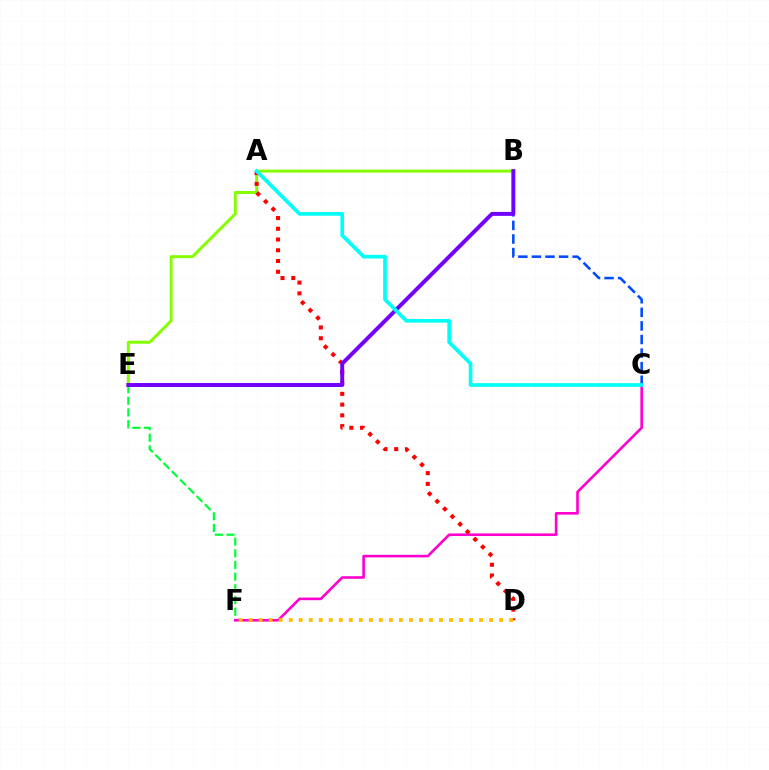{('B', 'E'): [{'color': '#84ff00', 'line_style': 'solid', 'thickness': 2.13}, {'color': '#7200ff', 'line_style': 'solid', 'thickness': 2.84}], ('E', 'F'): [{'color': '#00ff39', 'line_style': 'dashed', 'thickness': 1.59}], ('B', 'C'): [{'color': '#004bff', 'line_style': 'dashed', 'thickness': 1.85}], ('C', 'F'): [{'color': '#ff00cf', 'line_style': 'solid', 'thickness': 1.88}], ('A', 'D'): [{'color': '#ff0000', 'line_style': 'dotted', 'thickness': 2.92}], ('A', 'C'): [{'color': '#00fff6', 'line_style': 'solid', 'thickness': 2.65}], ('D', 'F'): [{'color': '#ffbd00', 'line_style': 'dotted', 'thickness': 2.72}]}